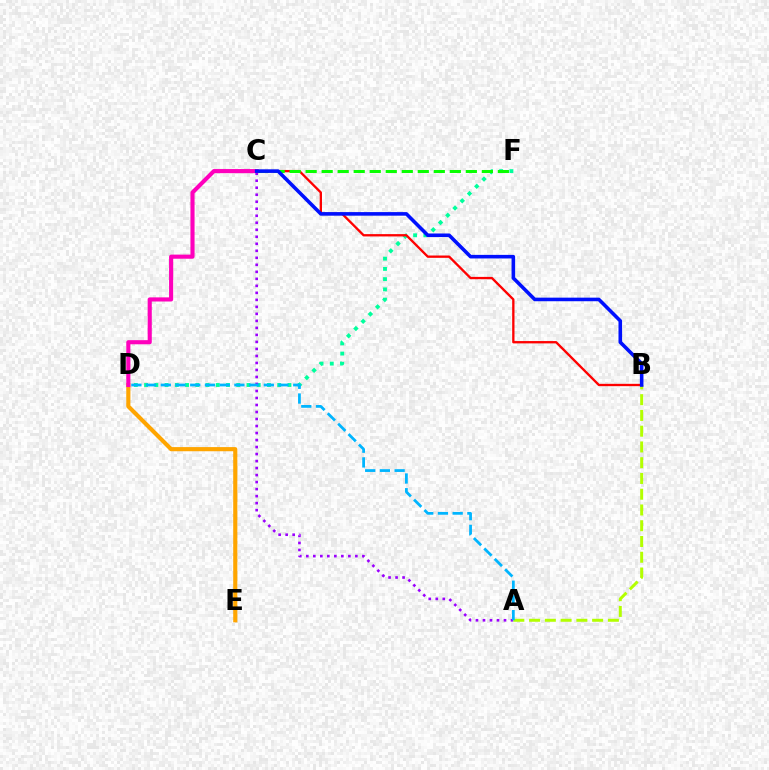{('D', 'F'): [{'color': '#00ff9d', 'line_style': 'dotted', 'thickness': 2.78}], ('A', 'C'): [{'color': '#9b00ff', 'line_style': 'dotted', 'thickness': 1.9}], ('D', 'E'): [{'color': '#ffa500', 'line_style': 'solid', 'thickness': 2.98}], ('A', 'B'): [{'color': '#b3ff00', 'line_style': 'dashed', 'thickness': 2.14}], ('B', 'C'): [{'color': '#ff0000', 'line_style': 'solid', 'thickness': 1.67}, {'color': '#0010ff', 'line_style': 'solid', 'thickness': 2.58}], ('C', 'F'): [{'color': '#08ff00', 'line_style': 'dashed', 'thickness': 2.18}], ('C', 'D'): [{'color': '#ff00bd', 'line_style': 'solid', 'thickness': 2.97}], ('A', 'D'): [{'color': '#00b5ff', 'line_style': 'dashed', 'thickness': 2.0}]}